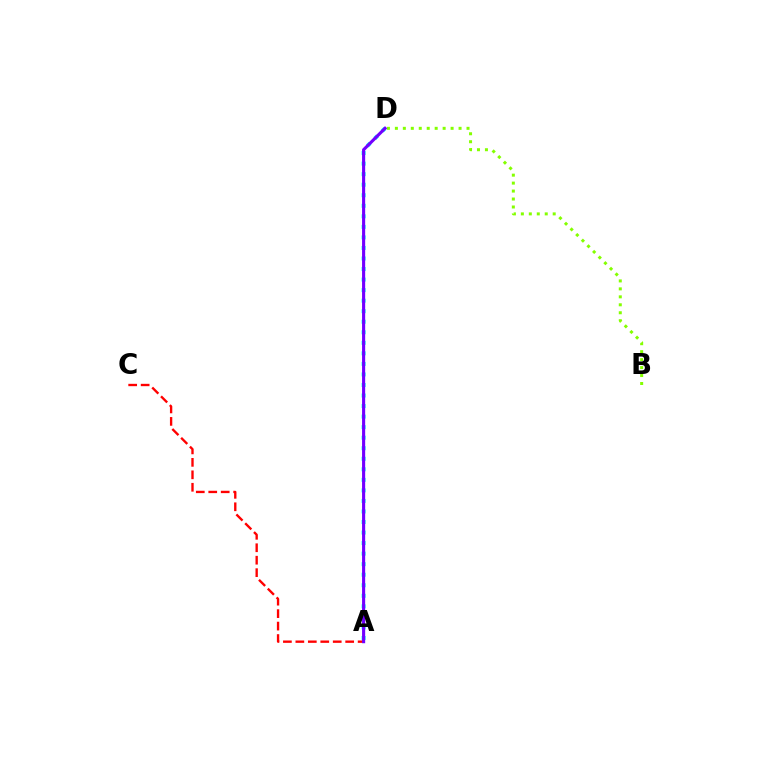{('B', 'D'): [{'color': '#84ff00', 'line_style': 'dotted', 'thickness': 2.16}], ('A', 'C'): [{'color': '#ff0000', 'line_style': 'dashed', 'thickness': 1.69}], ('A', 'D'): [{'color': '#00fff6', 'line_style': 'dotted', 'thickness': 2.86}, {'color': '#7200ff', 'line_style': 'solid', 'thickness': 2.24}]}